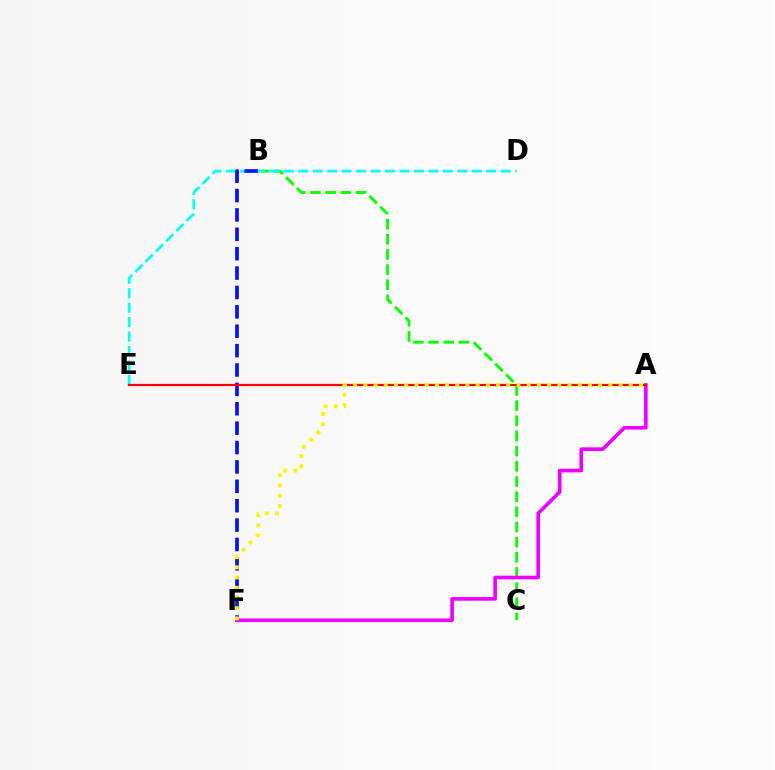{('B', 'C'): [{'color': '#08ff00', 'line_style': 'dashed', 'thickness': 2.06}], ('D', 'E'): [{'color': '#00fff6', 'line_style': 'dashed', 'thickness': 1.96}], ('B', 'F'): [{'color': '#0010ff', 'line_style': 'dashed', 'thickness': 2.63}], ('A', 'F'): [{'color': '#ee00ff', 'line_style': 'solid', 'thickness': 2.62}, {'color': '#fcf500', 'line_style': 'dotted', 'thickness': 2.77}], ('A', 'E'): [{'color': '#ff0000', 'line_style': 'solid', 'thickness': 1.61}]}